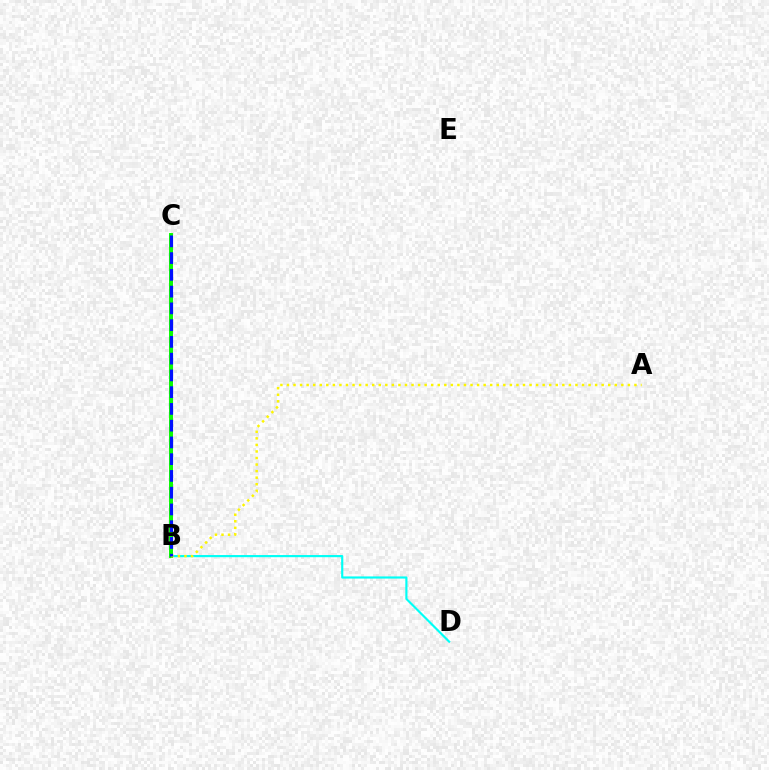{('B', 'C'): [{'color': '#ee00ff', 'line_style': 'dashed', 'thickness': 2.82}, {'color': '#ff0000', 'line_style': 'solid', 'thickness': 1.95}, {'color': '#08ff00', 'line_style': 'solid', 'thickness': 2.83}, {'color': '#0010ff', 'line_style': 'dashed', 'thickness': 2.28}], ('B', 'D'): [{'color': '#00fff6', 'line_style': 'solid', 'thickness': 1.55}], ('A', 'B'): [{'color': '#fcf500', 'line_style': 'dotted', 'thickness': 1.78}]}